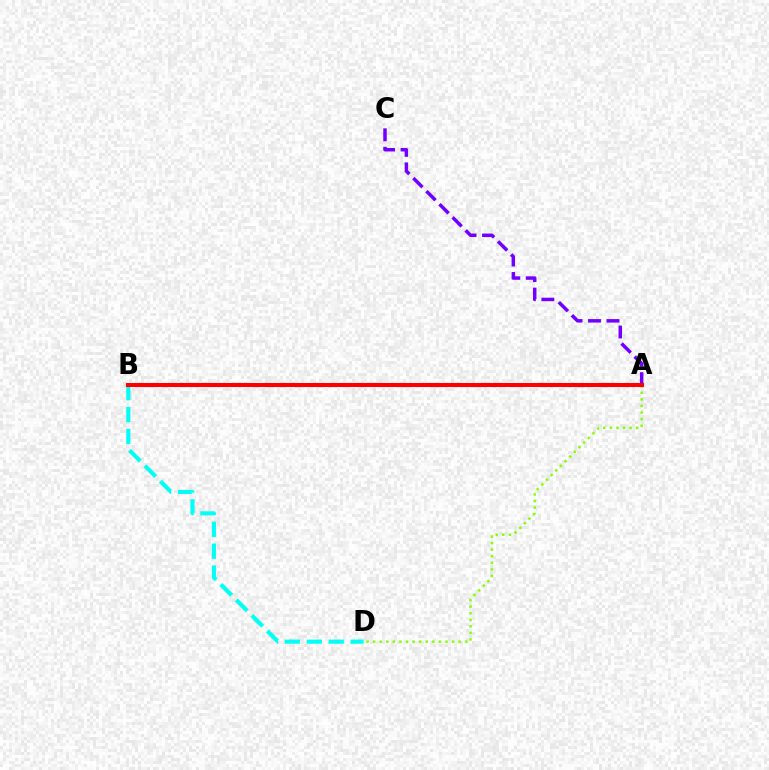{('B', 'D'): [{'color': '#00fff6', 'line_style': 'dashed', 'thickness': 2.98}], ('A', 'C'): [{'color': '#7200ff', 'line_style': 'dashed', 'thickness': 2.51}], ('A', 'D'): [{'color': '#84ff00', 'line_style': 'dotted', 'thickness': 1.79}], ('A', 'B'): [{'color': '#ff0000', 'line_style': 'solid', 'thickness': 2.93}]}